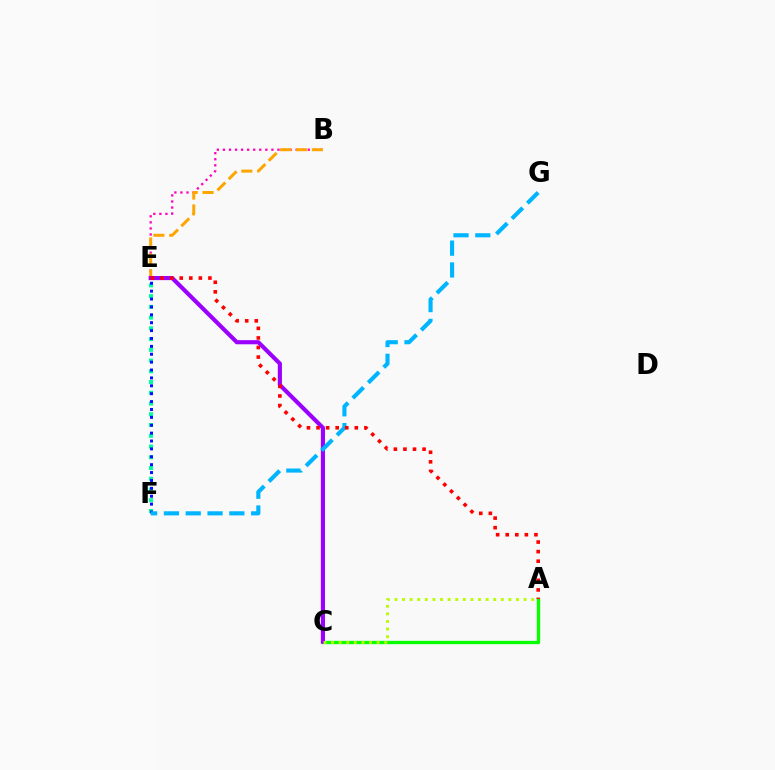{('B', 'E'): [{'color': '#ff00bd', 'line_style': 'dotted', 'thickness': 1.65}, {'color': '#ffa500', 'line_style': 'dashed', 'thickness': 2.16}], ('A', 'C'): [{'color': '#08ff00', 'line_style': 'solid', 'thickness': 2.4}, {'color': '#b3ff00', 'line_style': 'dotted', 'thickness': 2.06}], ('E', 'F'): [{'color': '#00ff9d', 'line_style': 'dotted', 'thickness': 2.92}, {'color': '#0010ff', 'line_style': 'dotted', 'thickness': 2.14}], ('C', 'E'): [{'color': '#9b00ff', 'line_style': 'solid', 'thickness': 2.98}], ('F', 'G'): [{'color': '#00b5ff', 'line_style': 'dashed', 'thickness': 2.96}], ('A', 'E'): [{'color': '#ff0000', 'line_style': 'dotted', 'thickness': 2.6}]}